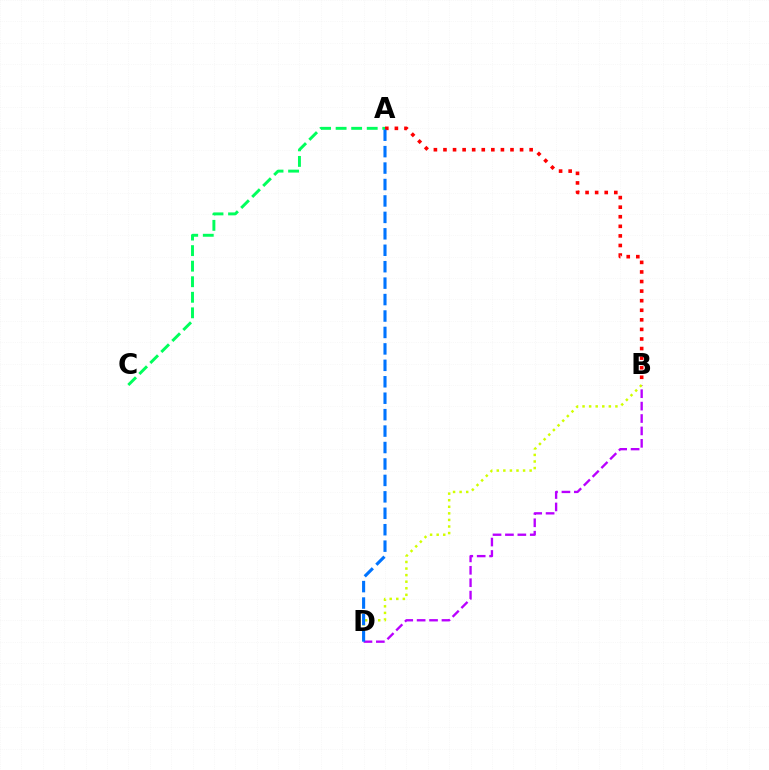{('A', 'C'): [{'color': '#00ff5c', 'line_style': 'dashed', 'thickness': 2.11}], ('B', 'D'): [{'color': '#b900ff', 'line_style': 'dashed', 'thickness': 1.69}, {'color': '#d1ff00', 'line_style': 'dotted', 'thickness': 1.79}], ('A', 'B'): [{'color': '#ff0000', 'line_style': 'dotted', 'thickness': 2.6}], ('A', 'D'): [{'color': '#0074ff', 'line_style': 'dashed', 'thickness': 2.23}]}